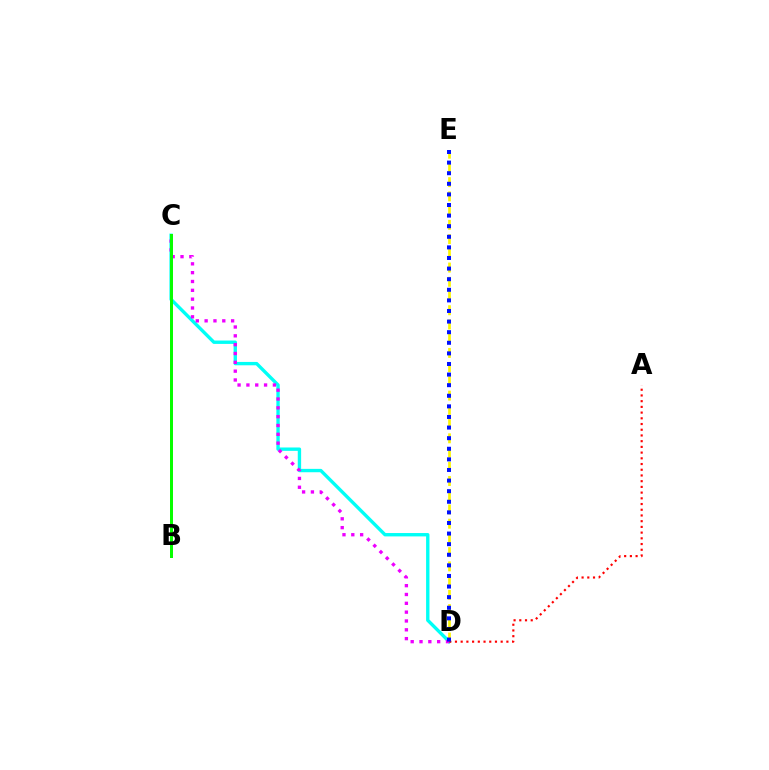{('D', 'E'): [{'color': '#fcf500', 'line_style': 'dashed', 'thickness': 1.93}, {'color': '#0010ff', 'line_style': 'dotted', 'thickness': 2.88}], ('C', 'D'): [{'color': '#00fff6', 'line_style': 'solid', 'thickness': 2.42}, {'color': '#ee00ff', 'line_style': 'dotted', 'thickness': 2.4}], ('A', 'D'): [{'color': '#ff0000', 'line_style': 'dotted', 'thickness': 1.55}], ('B', 'C'): [{'color': '#08ff00', 'line_style': 'solid', 'thickness': 2.16}]}